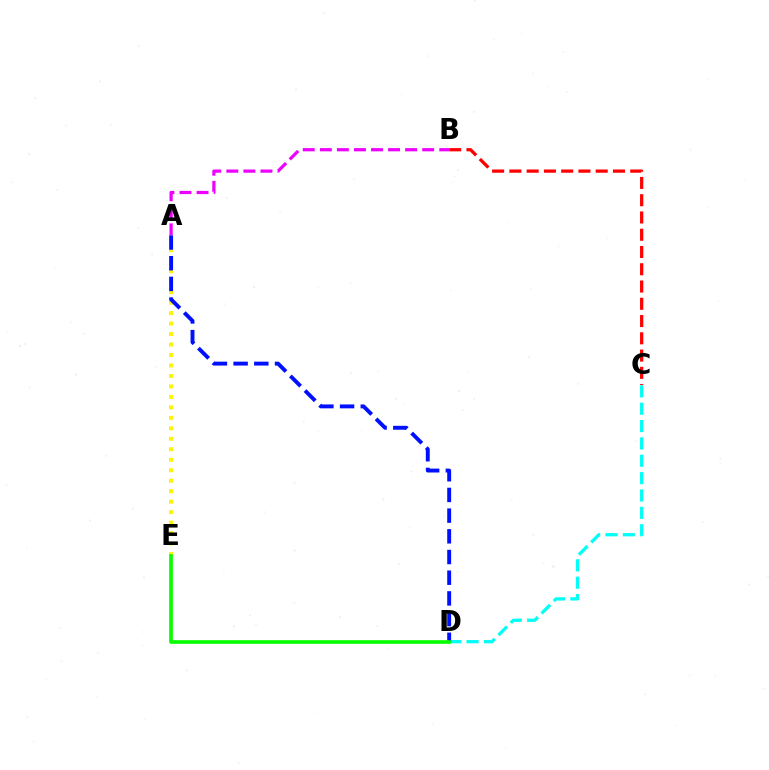{('A', 'E'): [{'color': '#fcf500', 'line_style': 'dotted', 'thickness': 2.85}], ('C', 'D'): [{'color': '#00fff6', 'line_style': 'dashed', 'thickness': 2.36}], ('B', 'C'): [{'color': '#ff0000', 'line_style': 'dashed', 'thickness': 2.35}], ('A', 'D'): [{'color': '#0010ff', 'line_style': 'dashed', 'thickness': 2.81}], ('D', 'E'): [{'color': '#08ff00', 'line_style': 'solid', 'thickness': 2.65}], ('A', 'B'): [{'color': '#ee00ff', 'line_style': 'dashed', 'thickness': 2.32}]}